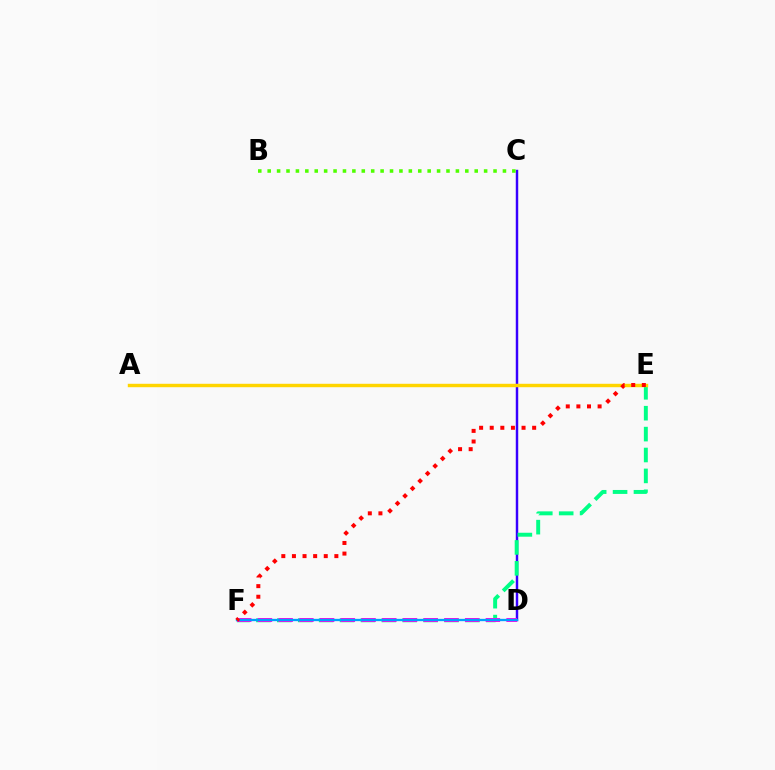{('C', 'D'): [{'color': '#3700ff', 'line_style': 'solid', 'thickness': 1.77}], ('B', 'C'): [{'color': '#4fff00', 'line_style': 'dotted', 'thickness': 2.56}], ('E', 'F'): [{'color': '#00ff86', 'line_style': 'dashed', 'thickness': 2.84}, {'color': '#ff0000', 'line_style': 'dotted', 'thickness': 2.88}], ('D', 'F'): [{'color': '#ff00ed', 'line_style': 'dashed', 'thickness': 2.81}, {'color': '#009eff', 'line_style': 'solid', 'thickness': 1.67}], ('A', 'E'): [{'color': '#ffd500', 'line_style': 'solid', 'thickness': 2.47}]}